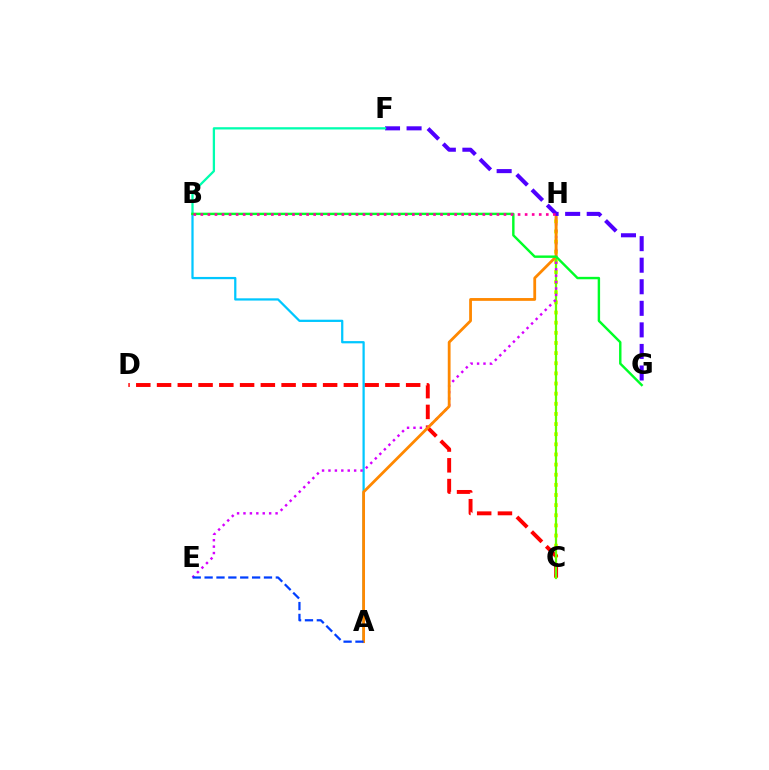{('C', 'H'): [{'color': '#eeff00', 'line_style': 'dotted', 'thickness': 2.75}, {'color': '#66ff00', 'line_style': 'solid', 'thickness': 1.62}], ('C', 'D'): [{'color': '#ff0000', 'line_style': 'dashed', 'thickness': 2.82}], ('A', 'B'): [{'color': '#00c7ff', 'line_style': 'solid', 'thickness': 1.62}], ('E', 'H'): [{'color': '#d600ff', 'line_style': 'dotted', 'thickness': 1.74}], ('A', 'H'): [{'color': '#ff8800', 'line_style': 'solid', 'thickness': 2.01}], ('F', 'G'): [{'color': '#4f00ff', 'line_style': 'dashed', 'thickness': 2.93}], ('A', 'E'): [{'color': '#003fff', 'line_style': 'dashed', 'thickness': 1.61}], ('B', 'F'): [{'color': '#00ffaf', 'line_style': 'solid', 'thickness': 1.64}], ('B', 'G'): [{'color': '#00ff27', 'line_style': 'solid', 'thickness': 1.74}], ('B', 'H'): [{'color': '#ff00a0', 'line_style': 'dotted', 'thickness': 1.92}]}